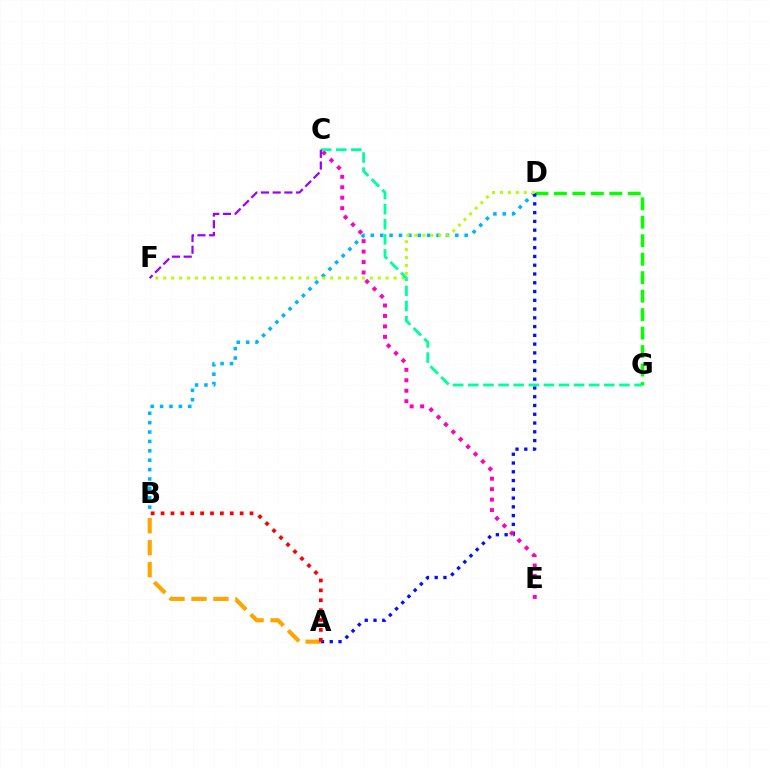{('B', 'D'): [{'color': '#00b5ff', 'line_style': 'dotted', 'thickness': 2.55}], ('D', 'G'): [{'color': '#08ff00', 'line_style': 'dashed', 'thickness': 2.51}], ('A', 'D'): [{'color': '#0010ff', 'line_style': 'dotted', 'thickness': 2.38}], ('D', 'F'): [{'color': '#b3ff00', 'line_style': 'dotted', 'thickness': 2.16}], ('C', 'E'): [{'color': '#ff00bd', 'line_style': 'dotted', 'thickness': 2.84}], ('C', 'G'): [{'color': '#00ff9d', 'line_style': 'dashed', 'thickness': 2.05}], ('C', 'F'): [{'color': '#9b00ff', 'line_style': 'dashed', 'thickness': 1.59}], ('A', 'B'): [{'color': '#ffa500', 'line_style': 'dashed', 'thickness': 2.99}, {'color': '#ff0000', 'line_style': 'dotted', 'thickness': 2.69}]}